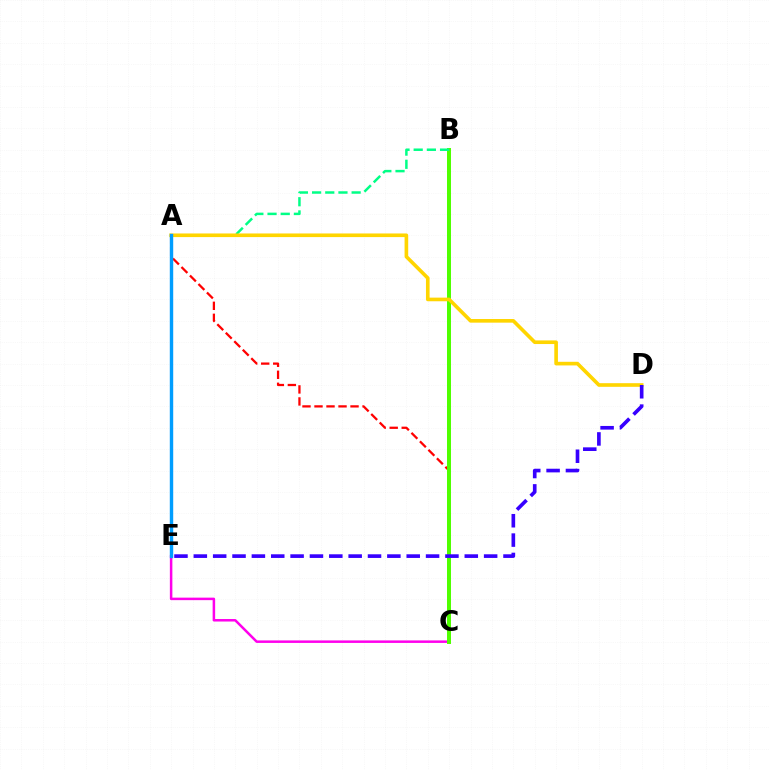{('C', 'E'): [{'color': '#ff00ed', 'line_style': 'solid', 'thickness': 1.81}], ('A', 'C'): [{'color': '#ff0000', 'line_style': 'dashed', 'thickness': 1.63}], ('B', 'C'): [{'color': '#4fff00', 'line_style': 'solid', 'thickness': 2.87}], ('A', 'B'): [{'color': '#00ff86', 'line_style': 'dashed', 'thickness': 1.79}], ('A', 'D'): [{'color': '#ffd500', 'line_style': 'solid', 'thickness': 2.62}], ('A', 'E'): [{'color': '#009eff', 'line_style': 'solid', 'thickness': 2.46}], ('D', 'E'): [{'color': '#3700ff', 'line_style': 'dashed', 'thickness': 2.63}]}